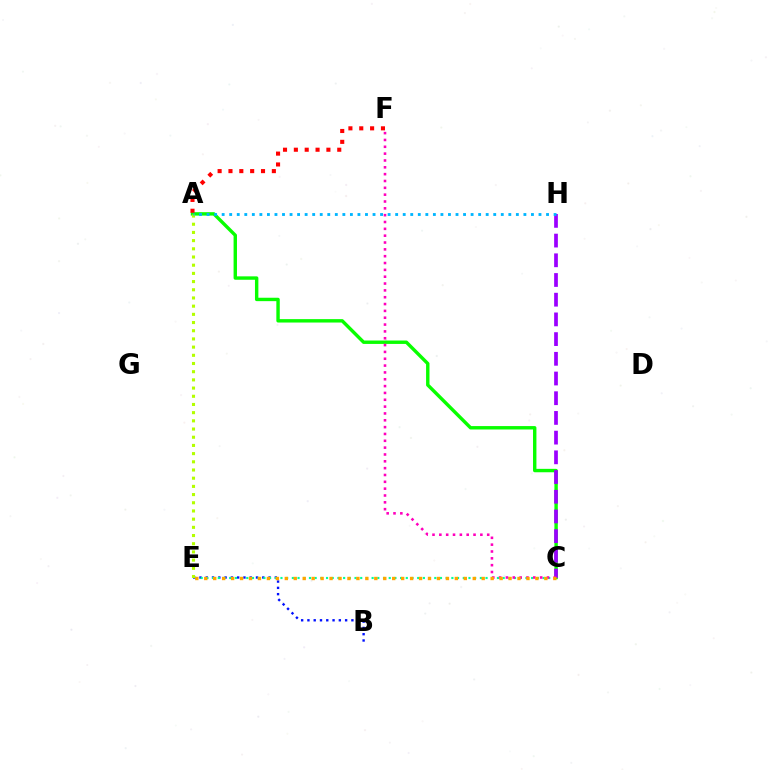{('A', 'C'): [{'color': '#08ff00', 'line_style': 'solid', 'thickness': 2.45}], ('B', 'E'): [{'color': '#0010ff', 'line_style': 'dotted', 'thickness': 1.71}], ('C', 'H'): [{'color': '#9b00ff', 'line_style': 'dashed', 'thickness': 2.68}], ('A', 'F'): [{'color': '#ff0000', 'line_style': 'dotted', 'thickness': 2.95}], ('C', 'E'): [{'color': '#00ff9d', 'line_style': 'dotted', 'thickness': 1.55}, {'color': '#ffa500', 'line_style': 'dotted', 'thickness': 2.43}], ('C', 'F'): [{'color': '#ff00bd', 'line_style': 'dotted', 'thickness': 1.86}], ('A', 'E'): [{'color': '#b3ff00', 'line_style': 'dotted', 'thickness': 2.23}], ('A', 'H'): [{'color': '#00b5ff', 'line_style': 'dotted', 'thickness': 2.05}]}